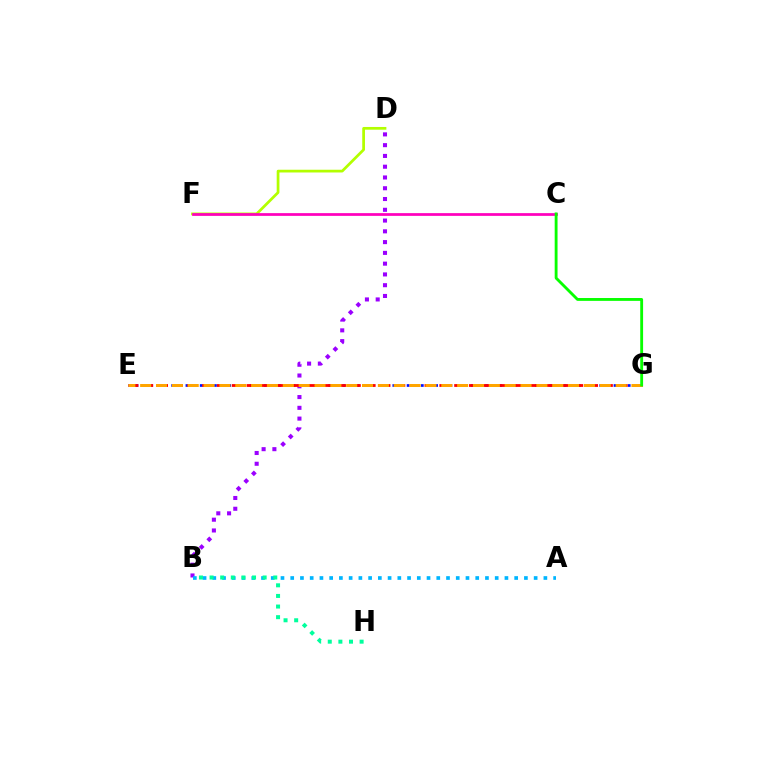{('B', 'D'): [{'color': '#9b00ff', 'line_style': 'dotted', 'thickness': 2.93}], ('A', 'B'): [{'color': '#00b5ff', 'line_style': 'dotted', 'thickness': 2.65}], ('E', 'G'): [{'color': '#0010ff', 'line_style': 'dotted', 'thickness': 1.94}, {'color': '#ff0000', 'line_style': 'dashed', 'thickness': 2.01}, {'color': '#ffa500', 'line_style': 'dashed', 'thickness': 2.15}], ('D', 'F'): [{'color': '#b3ff00', 'line_style': 'solid', 'thickness': 1.97}], ('C', 'F'): [{'color': '#ff00bd', 'line_style': 'solid', 'thickness': 1.97}], ('B', 'H'): [{'color': '#00ff9d', 'line_style': 'dotted', 'thickness': 2.88}], ('C', 'G'): [{'color': '#08ff00', 'line_style': 'solid', 'thickness': 2.05}]}